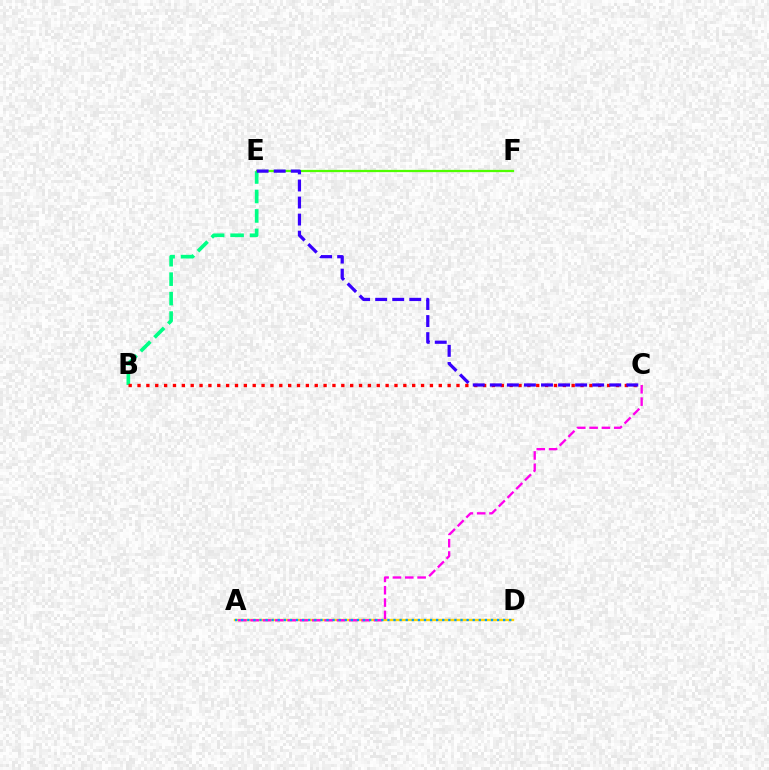{('A', 'D'): [{'color': '#ffd500', 'line_style': 'solid', 'thickness': 1.7}, {'color': '#009eff', 'line_style': 'dotted', 'thickness': 1.65}], ('A', 'C'): [{'color': '#ff00ed', 'line_style': 'dashed', 'thickness': 1.68}], ('B', 'E'): [{'color': '#00ff86', 'line_style': 'dashed', 'thickness': 2.64}], ('E', 'F'): [{'color': '#4fff00', 'line_style': 'solid', 'thickness': 1.62}], ('B', 'C'): [{'color': '#ff0000', 'line_style': 'dotted', 'thickness': 2.41}], ('C', 'E'): [{'color': '#3700ff', 'line_style': 'dashed', 'thickness': 2.32}]}